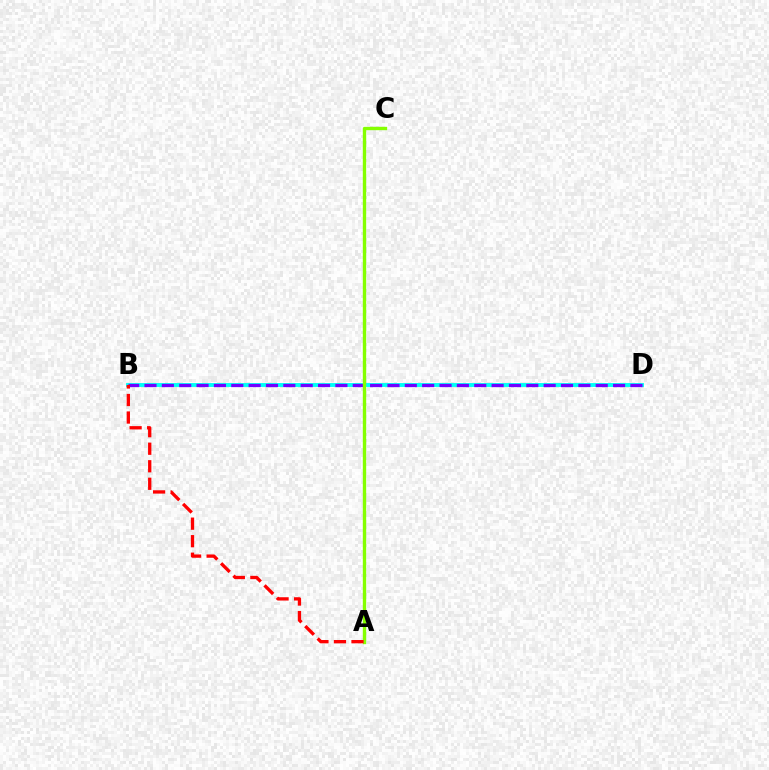{('B', 'D'): [{'color': '#00fff6', 'line_style': 'solid', 'thickness': 2.79}, {'color': '#7200ff', 'line_style': 'dashed', 'thickness': 2.36}], ('A', 'C'): [{'color': '#84ff00', 'line_style': 'solid', 'thickness': 2.42}], ('A', 'B'): [{'color': '#ff0000', 'line_style': 'dashed', 'thickness': 2.38}]}